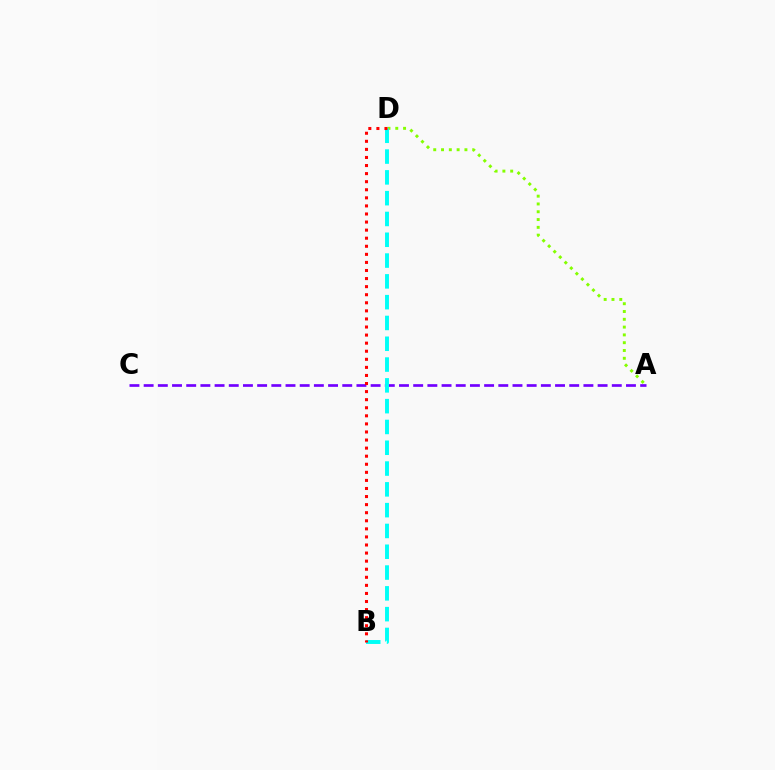{('A', 'D'): [{'color': '#84ff00', 'line_style': 'dotted', 'thickness': 2.12}], ('A', 'C'): [{'color': '#7200ff', 'line_style': 'dashed', 'thickness': 1.93}], ('B', 'D'): [{'color': '#00fff6', 'line_style': 'dashed', 'thickness': 2.83}, {'color': '#ff0000', 'line_style': 'dotted', 'thickness': 2.19}]}